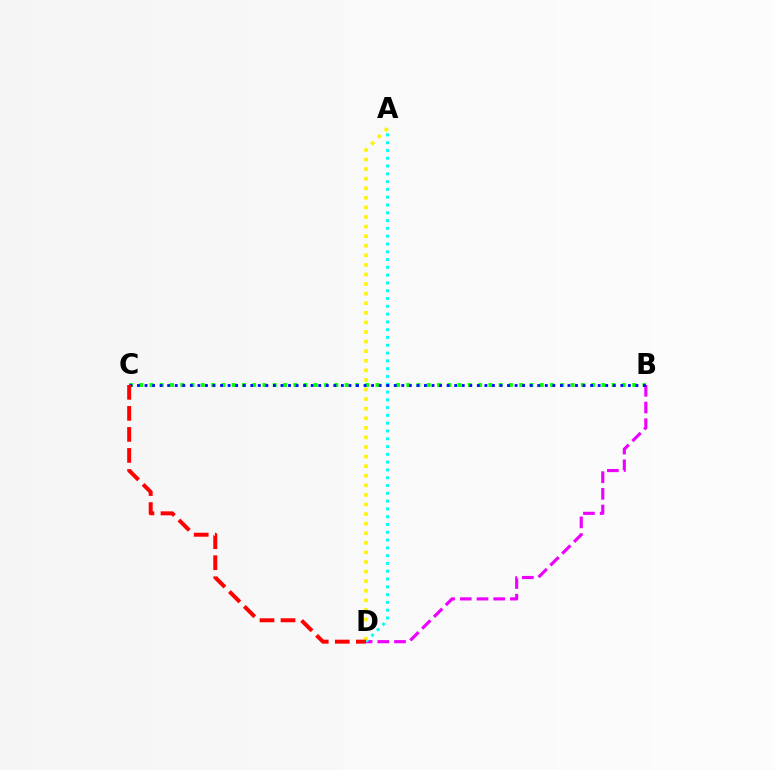{('B', 'C'): [{'color': '#08ff00', 'line_style': 'dotted', 'thickness': 2.79}, {'color': '#0010ff', 'line_style': 'dotted', 'thickness': 2.05}], ('B', 'D'): [{'color': '#ee00ff', 'line_style': 'dashed', 'thickness': 2.27}], ('A', 'D'): [{'color': '#00fff6', 'line_style': 'dotted', 'thickness': 2.12}, {'color': '#fcf500', 'line_style': 'dotted', 'thickness': 2.6}], ('C', 'D'): [{'color': '#ff0000', 'line_style': 'dashed', 'thickness': 2.86}]}